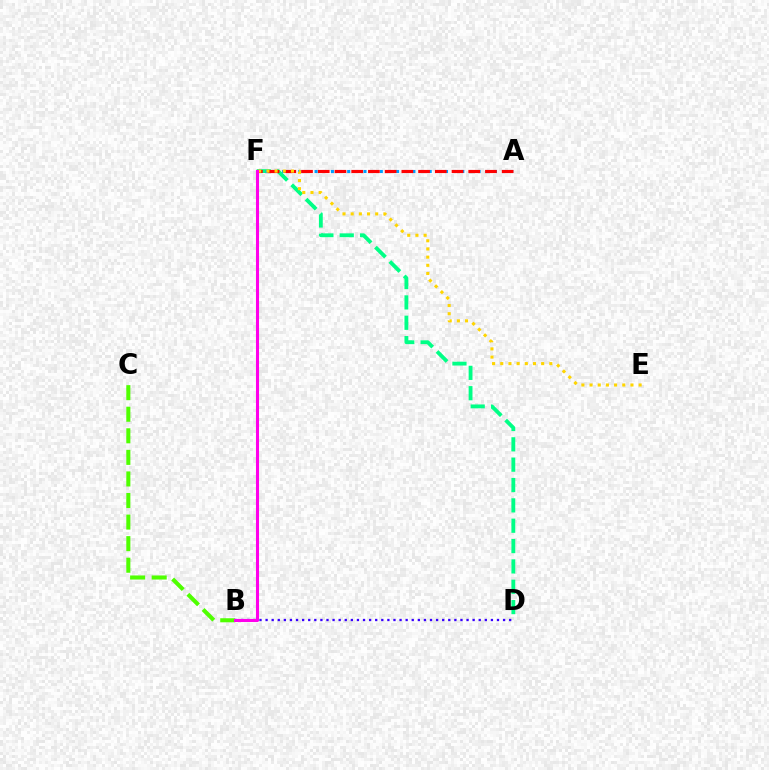{('B', 'C'): [{'color': '#4fff00', 'line_style': 'dashed', 'thickness': 2.93}], ('D', 'F'): [{'color': '#00ff86', 'line_style': 'dashed', 'thickness': 2.76}], ('A', 'F'): [{'color': '#009eff', 'line_style': 'dotted', 'thickness': 2.21}, {'color': '#ff0000', 'line_style': 'dashed', 'thickness': 2.27}], ('B', 'D'): [{'color': '#3700ff', 'line_style': 'dotted', 'thickness': 1.65}], ('E', 'F'): [{'color': '#ffd500', 'line_style': 'dotted', 'thickness': 2.22}], ('B', 'F'): [{'color': '#ff00ed', 'line_style': 'solid', 'thickness': 2.2}]}